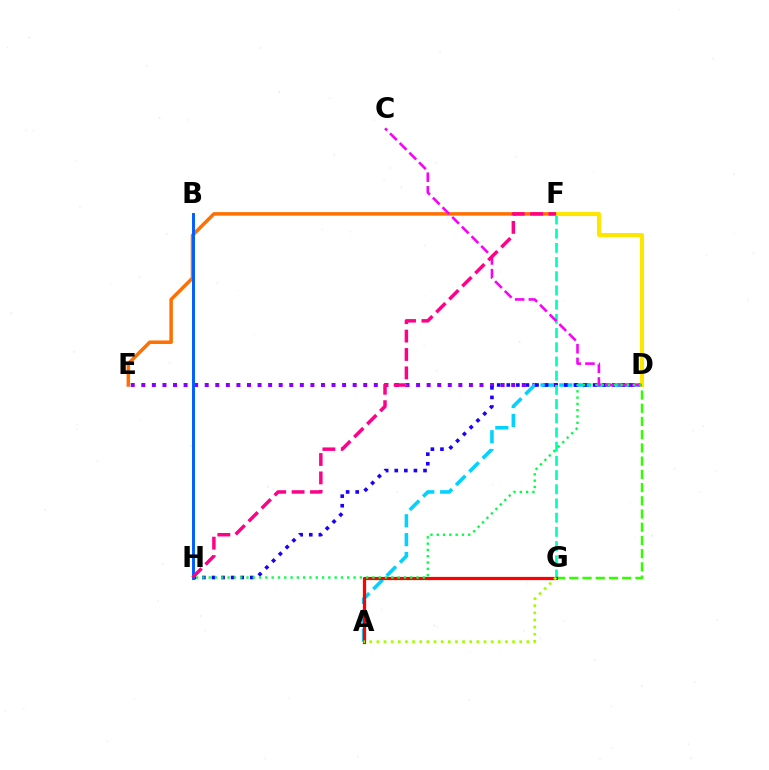{('D', 'E'): [{'color': '#8a00ff', 'line_style': 'dotted', 'thickness': 2.87}], ('A', 'D'): [{'color': '#00d3ff', 'line_style': 'dashed', 'thickness': 2.56}], ('D', 'H'): [{'color': '#1900ff', 'line_style': 'dotted', 'thickness': 2.6}, {'color': '#00ff45', 'line_style': 'dotted', 'thickness': 1.71}], ('F', 'G'): [{'color': '#00ffbb', 'line_style': 'dashed', 'thickness': 1.93}], ('D', 'G'): [{'color': '#31ff00', 'line_style': 'dashed', 'thickness': 1.8}], ('E', 'F'): [{'color': '#ff7000', 'line_style': 'solid', 'thickness': 2.53}], ('B', 'H'): [{'color': '#005dff', 'line_style': 'solid', 'thickness': 2.11}], ('D', 'F'): [{'color': '#ffe600', 'line_style': 'solid', 'thickness': 2.94}], ('C', 'D'): [{'color': '#fa00f9', 'line_style': 'dashed', 'thickness': 1.86}], ('A', 'G'): [{'color': '#ff0000', 'line_style': 'solid', 'thickness': 2.32}, {'color': '#a2ff00', 'line_style': 'dotted', 'thickness': 1.94}], ('F', 'H'): [{'color': '#ff0088', 'line_style': 'dashed', 'thickness': 2.5}]}